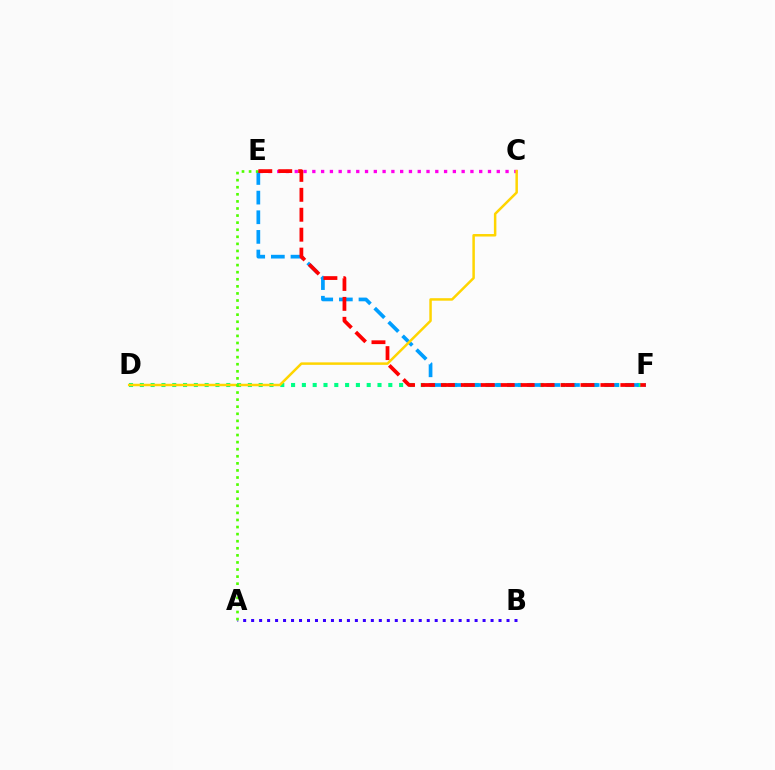{('D', 'F'): [{'color': '#00ff86', 'line_style': 'dotted', 'thickness': 2.94}], ('E', 'F'): [{'color': '#009eff', 'line_style': 'dashed', 'thickness': 2.67}, {'color': '#ff0000', 'line_style': 'dashed', 'thickness': 2.71}], ('A', 'B'): [{'color': '#3700ff', 'line_style': 'dotted', 'thickness': 2.17}], ('C', 'E'): [{'color': '#ff00ed', 'line_style': 'dotted', 'thickness': 2.39}], ('C', 'D'): [{'color': '#ffd500', 'line_style': 'solid', 'thickness': 1.79}], ('A', 'E'): [{'color': '#4fff00', 'line_style': 'dotted', 'thickness': 1.92}]}